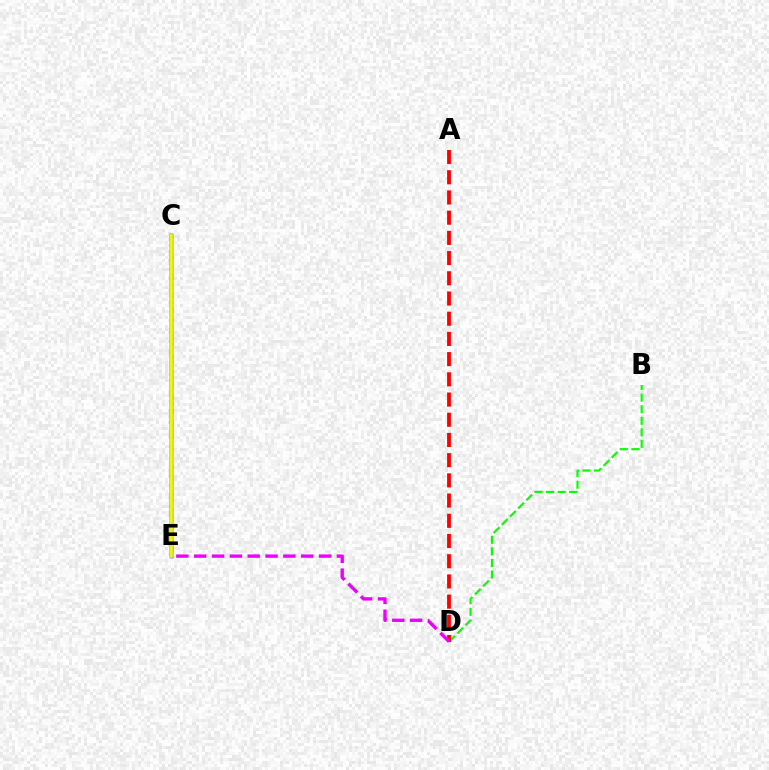{('C', 'E'): [{'color': '#0010ff', 'line_style': 'solid', 'thickness': 2.49}, {'color': '#00fff6', 'line_style': 'solid', 'thickness': 1.51}, {'color': '#fcf500', 'line_style': 'solid', 'thickness': 2.03}], ('B', 'D'): [{'color': '#08ff00', 'line_style': 'dashed', 'thickness': 1.57}], ('A', 'D'): [{'color': '#ff0000', 'line_style': 'dashed', 'thickness': 2.75}], ('D', 'E'): [{'color': '#ee00ff', 'line_style': 'dashed', 'thickness': 2.42}]}